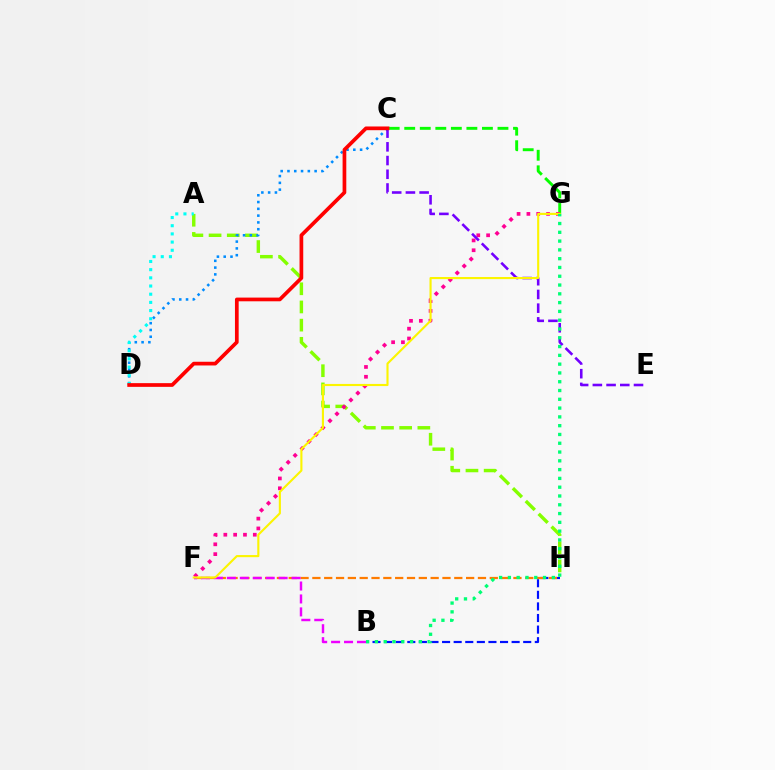{('C', 'G'): [{'color': '#08ff00', 'line_style': 'dashed', 'thickness': 2.11}], ('A', 'H'): [{'color': '#84ff00', 'line_style': 'dashed', 'thickness': 2.47}], ('B', 'H'): [{'color': '#0010ff', 'line_style': 'dashed', 'thickness': 1.57}], ('C', 'D'): [{'color': '#008cff', 'line_style': 'dotted', 'thickness': 1.84}, {'color': '#ff0000', 'line_style': 'solid', 'thickness': 2.67}], ('F', 'H'): [{'color': '#ff7c00', 'line_style': 'dashed', 'thickness': 1.61}], ('B', 'F'): [{'color': '#ee00ff', 'line_style': 'dashed', 'thickness': 1.76}], ('F', 'G'): [{'color': '#ff0094', 'line_style': 'dotted', 'thickness': 2.67}, {'color': '#fcf500', 'line_style': 'solid', 'thickness': 1.53}], ('C', 'E'): [{'color': '#7200ff', 'line_style': 'dashed', 'thickness': 1.86}], ('A', 'D'): [{'color': '#00fff6', 'line_style': 'dotted', 'thickness': 2.22}], ('B', 'G'): [{'color': '#00ff74', 'line_style': 'dotted', 'thickness': 2.39}]}